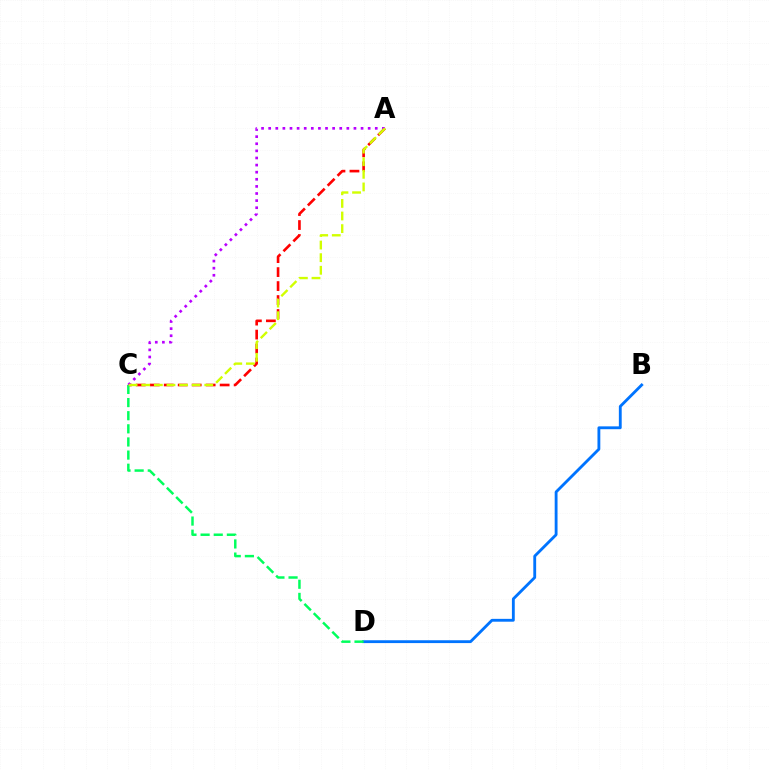{('B', 'D'): [{'color': '#0074ff', 'line_style': 'solid', 'thickness': 2.05}], ('A', 'C'): [{'color': '#ff0000', 'line_style': 'dashed', 'thickness': 1.9}, {'color': '#b900ff', 'line_style': 'dotted', 'thickness': 1.93}, {'color': '#d1ff00', 'line_style': 'dashed', 'thickness': 1.71}], ('C', 'D'): [{'color': '#00ff5c', 'line_style': 'dashed', 'thickness': 1.78}]}